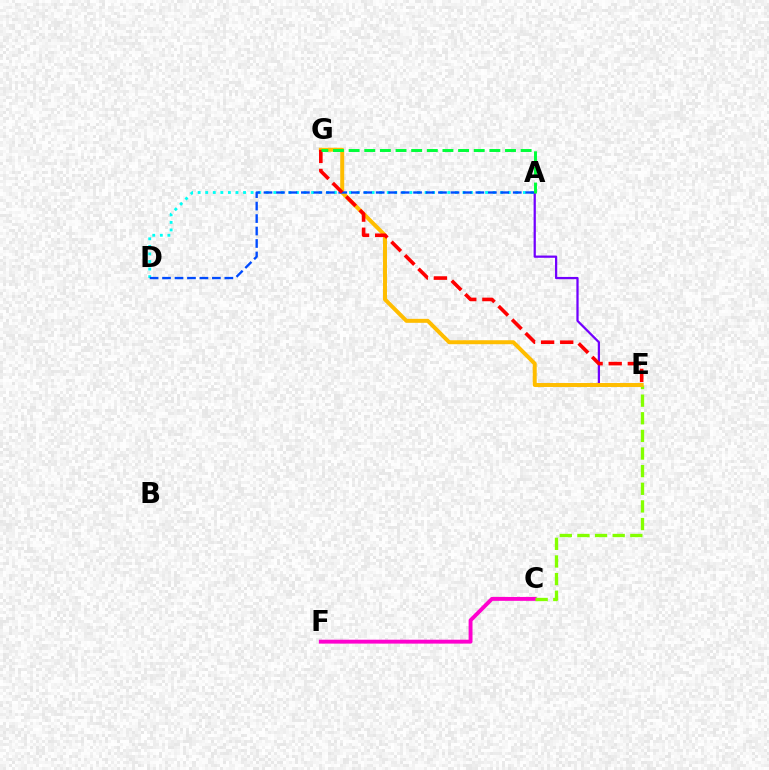{('A', 'D'): [{'color': '#00fff6', 'line_style': 'dotted', 'thickness': 2.06}, {'color': '#004bff', 'line_style': 'dashed', 'thickness': 1.69}], ('C', 'F'): [{'color': '#ff00cf', 'line_style': 'solid', 'thickness': 2.81}], ('A', 'E'): [{'color': '#7200ff', 'line_style': 'solid', 'thickness': 1.62}], ('C', 'E'): [{'color': '#84ff00', 'line_style': 'dashed', 'thickness': 2.4}], ('E', 'G'): [{'color': '#ffbd00', 'line_style': 'solid', 'thickness': 2.86}, {'color': '#ff0000', 'line_style': 'dashed', 'thickness': 2.6}], ('A', 'G'): [{'color': '#00ff39', 'line_style': 'dashed', 'thickness': 2.12}]}